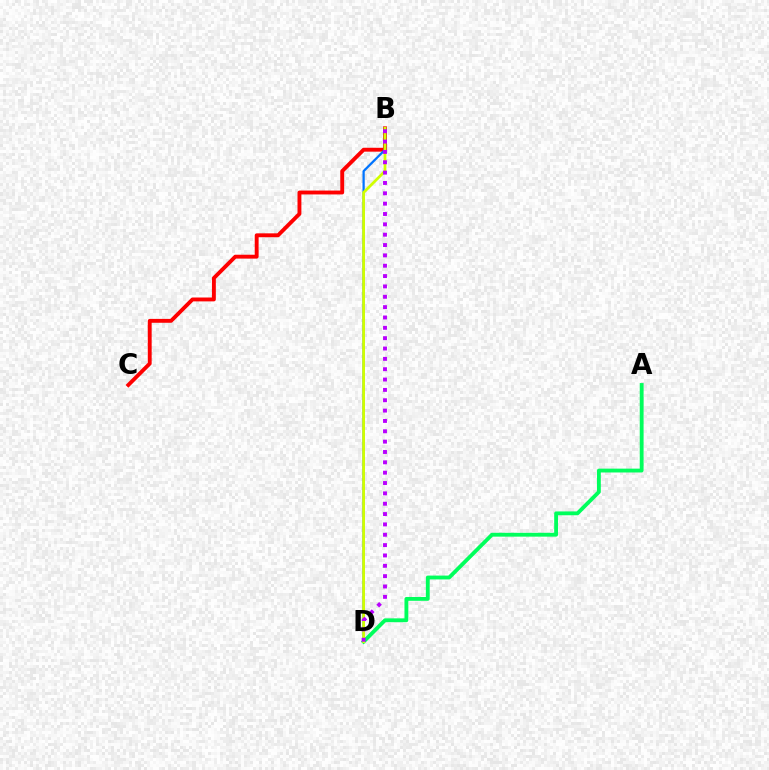{('A', 'D'): [{'color': '#00ff5c', 'line_style': 'solid', 'thickness': 2.76}], ('B', 'C'): [{'color': '#ff0000', 'line_style': 'solid', 'thickness': 2.79}], ('B', 'D'): [{'color': '#0074ff', 'line_style': 'solid', 'thickness': 1.61}, {'color': '#d1ff00', 'line_style': 'solid', 'thickness': 1.97}, {'color': '#b900ff', 'line_style': 'dotted', 'thickness': 2.81}]}